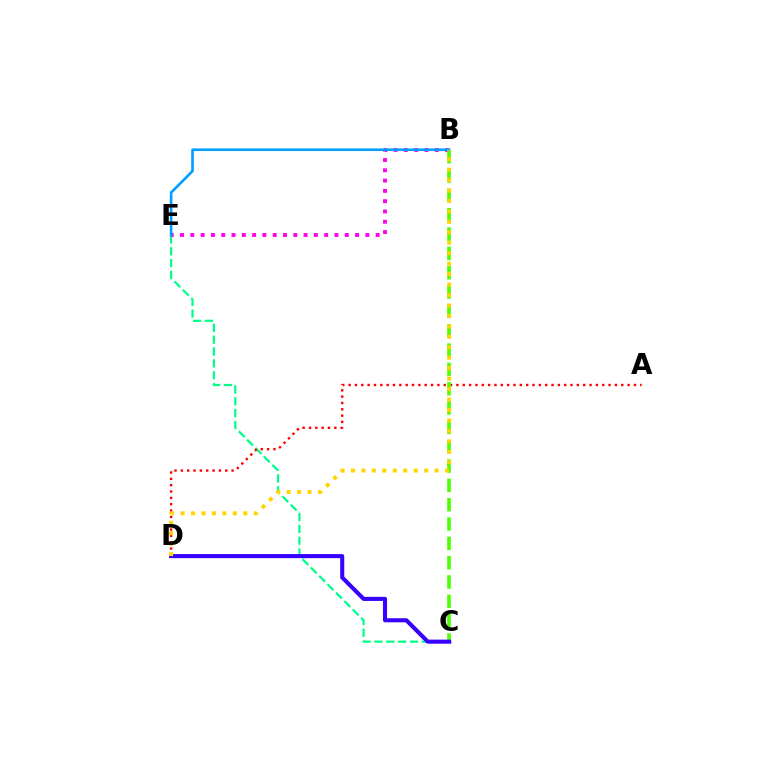{('C', 'E'): [{'color': '#00ff86', 'line_style': 'dashed', 'thickness': 1.61}], ('A', 'D'): [{'color': '#ff0000', 'line_style': 'dotted', 'thickness': 1.72}], ('B', 'E'): [{'color': '#ff00ed', 'line_style': 'dotted', 'thickness': 2.8}, {'color': '#009eff', 'line_style': 'solid', 'thickness': 1.88}], ('B', 'C'): [{'color': '#4fff00', 'line_style': 'dashed', 'thickness': 2.63}], ('C', 'D'): [{'color': '#3700ff', 'line_style': 'solid', 'thickness': 2.93}], ('B', 'D'): [{'color': '#ffd500', 'line_style': 'dotted', 'thickness': 2.84}]}